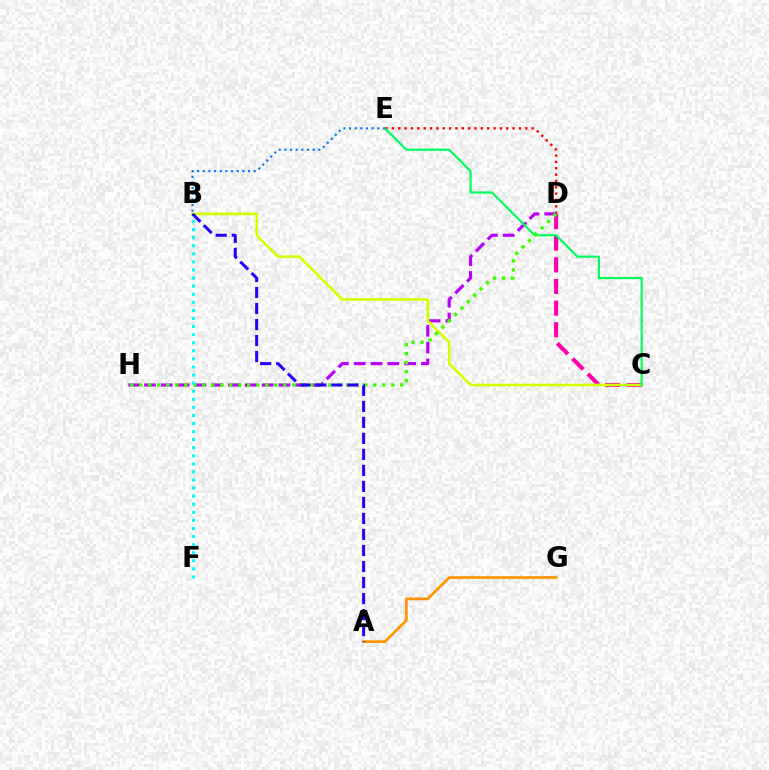{('D', 'E'): [{'color': '#ff0000', 'line_style': 'dotted', 'thickness': 1.73}], ('C', 'D'): [{'color': '#ff00ac', 'line_style': 'dashed', 'thickness': 2.94}], ('D', 'H'): [{'color': '#b900ff', 'line_style': 'dashed', 'thickness': 2.28}, {'color': '#3dff00', 'line_style': 'dotted', 'thickness': 2.45}], ('B', 'C'): [{'color': '#d1ff00', 'line_style': 'solid', 'thickness': 1.88}], ('C', 'E'): [{'color': '#00ff5c', 'line_style': 'solid', 'thickness': 1.58}], ('A', 'G'): [{'color': '#ff9400', 'line_style': 'solid', 'thickness': 1.94}], ('B', 'E'): [{'color': '#0074ff', 'line_style': 'dotted', 'thickness': 1.54}], ('B', 'F'): [{'color': '#00fff6', 'line_style': 'dotted', 'thickness': 2.19}], ('A', 'B'): [{'color': '#2500ff', 'line_style': 'dashed', 'thickness': 2.18}]}